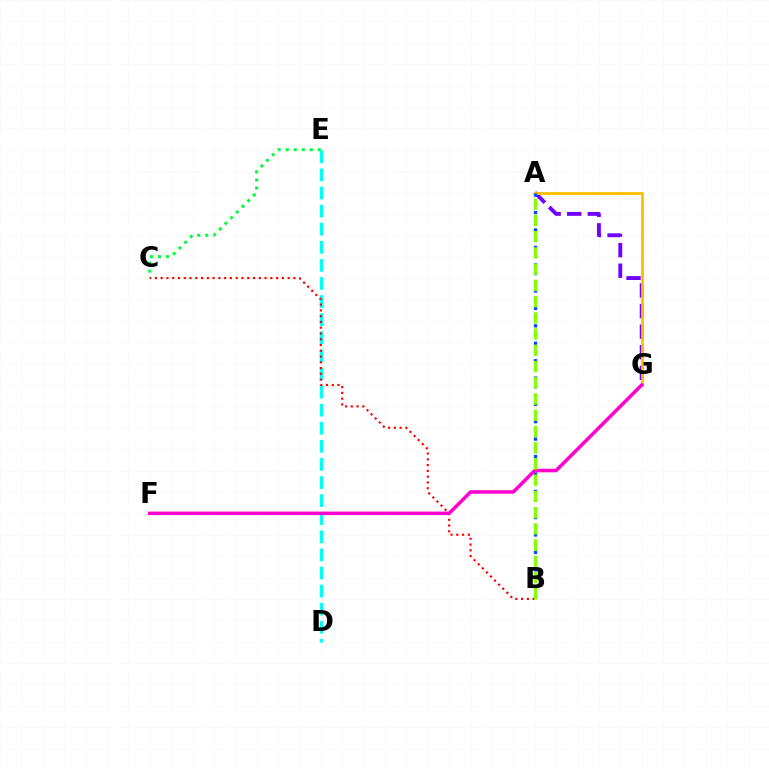{('A', 'G'): [{'color': '#7200ff', 'line_style': 'dashed', 'thickness': 2.8}, {'color': '#ffbd00', 'line_style': 'solid', 'thickness': 1.98}], ('D', 'E'): [{'color': '#00fff6', 'line_style': 'dashed', 'thickness': 2.46}], ('C', 'E'): [{'color': '#00ff39', 'line_style': 'dotted', 'thickness': 2.18}], ('A', 'B'): [{'color': '#004bff', 'line_style': 'dotted', 'thickness': 2.37}, {'color': '#84ff00', 'line_style': 'dashed', 'thickness': 2.21}], ('B', 'C'): [{'color': '#ff0000', 'line_style': 'dotted', 'thickness': 1.57}], ('F', 'G'): [{'color': '#ff00cf', 'line_style': 'solid', 'thickness': 2.53}]}